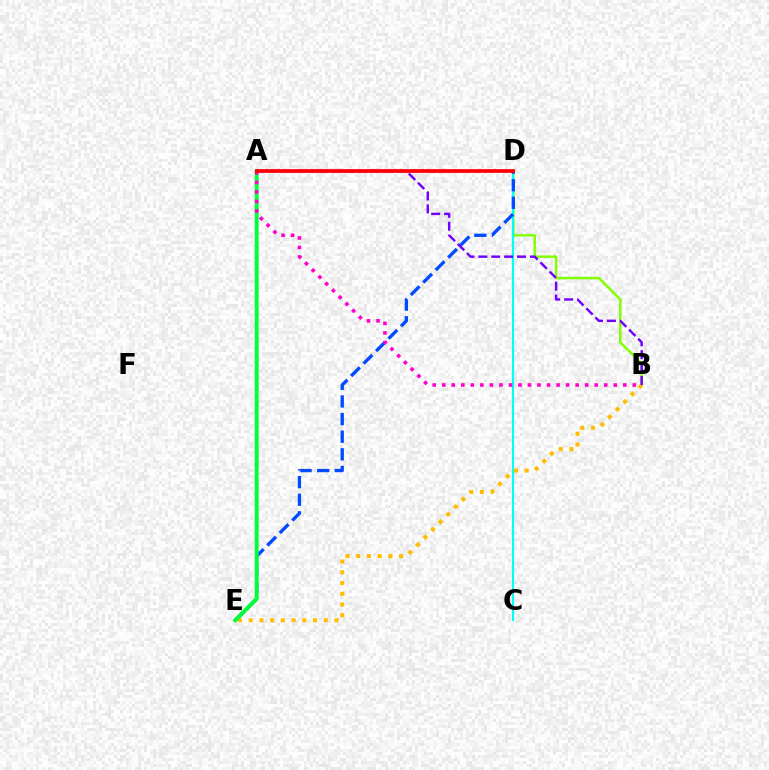{('B', 'D'): [{'color': '#84ff00', 'line_style': 'solid', 'thickness': 1.8}], ('C', 'D'): [{'color': '#00fff6', 'line_style': 'solid', 'thickness': 1.54}], ('D', 'E'): [{'color': '#004bff', 'line_style': 'dashed', 'thickness': 2.39}], ('B', 'E'): [{'color': '#ffbd00', 'line_style': 'dotted', 'thickness': 2.92}], ('A', 'B'): [{'color': '#7200ff', 'line_style': 'dashed', 'thickness': 1.75}, {'color': '#ff00cf', 'line_style': 'dotted', 'thickness': 2.59}], ('A', 'E'): [{'color': '#00ff39', 'line_style': 'solid', 'thickness': 2.83}], ('A', 'D'): [{'color': '#ff0000', 'line_style': 'solid', 'thickness': 2.69}]}